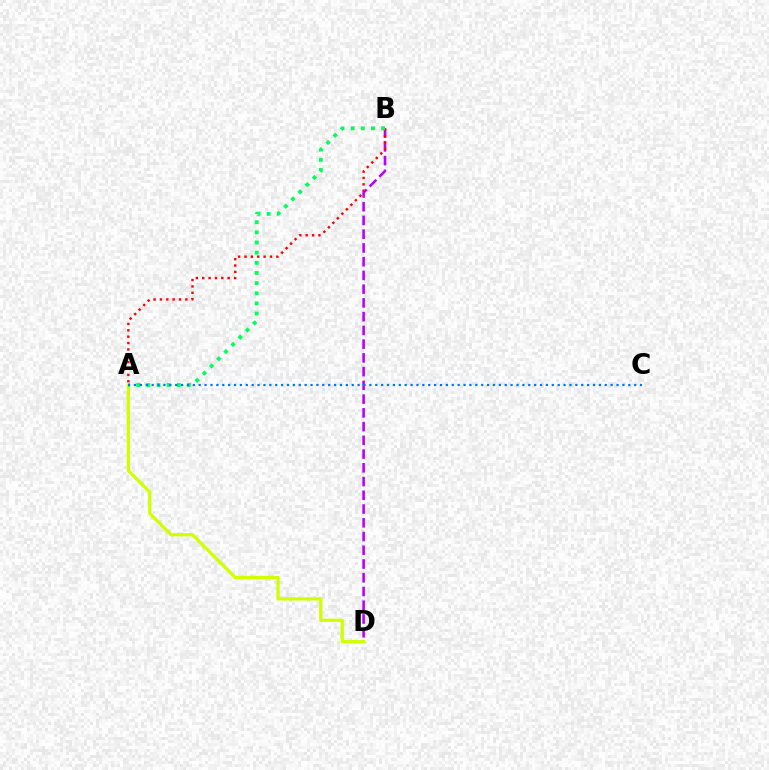{('B', 'D'): [{'color': '#b900ff', 'line_style': 'dashed', 'thickness': 1.87}], ('A', 'B'): [{'color': '#ff0000', 'line_style': 'dotted', 'thickness': 1.73}, {'color': '#00ff5c', 'line_style': 'dotted', 'thickness': 2.76}], ('A', 'D'): [{'color': '#d1ff00', 'line_style': 'solid', 'thickness': 2.33}], ('A', 'C'): [{'color': '#0074ff', 'line_style': 'dotted', 'thickness': 1.6}]}